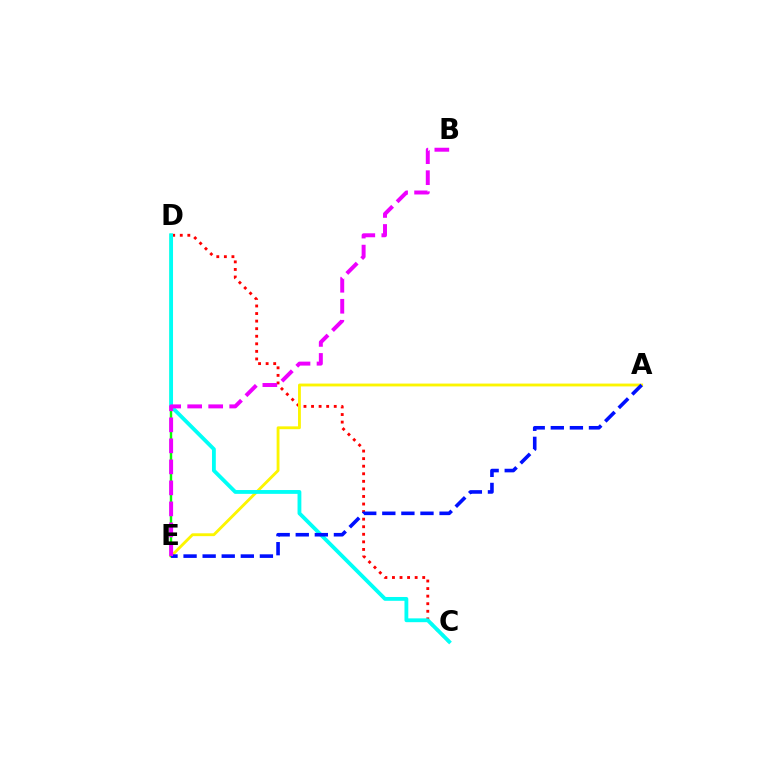{('C', 'D'): [{'color': '#ff0000', 'line_style': 'dotted', 'thickness': 2.06}, {'color': '#00fff6', 'line_style': 'solid', 'thickness': 2.75}], ('A', 'E'): [{'color': '#fcf500', 'line_style': 'solid', 'thickness': 2.05}, {'color': '#0010ff', 'line_style': 'dashed', 'thickness': 2.59}], ('D', 'E'): [{'color': '#08ff00', 'line_style': 'solid', 'thickness': 1.75}], ('B', 'E'): [{'color': '#ee00ff', 'line_style': 'dashed', 'thickness': 2.85}]}